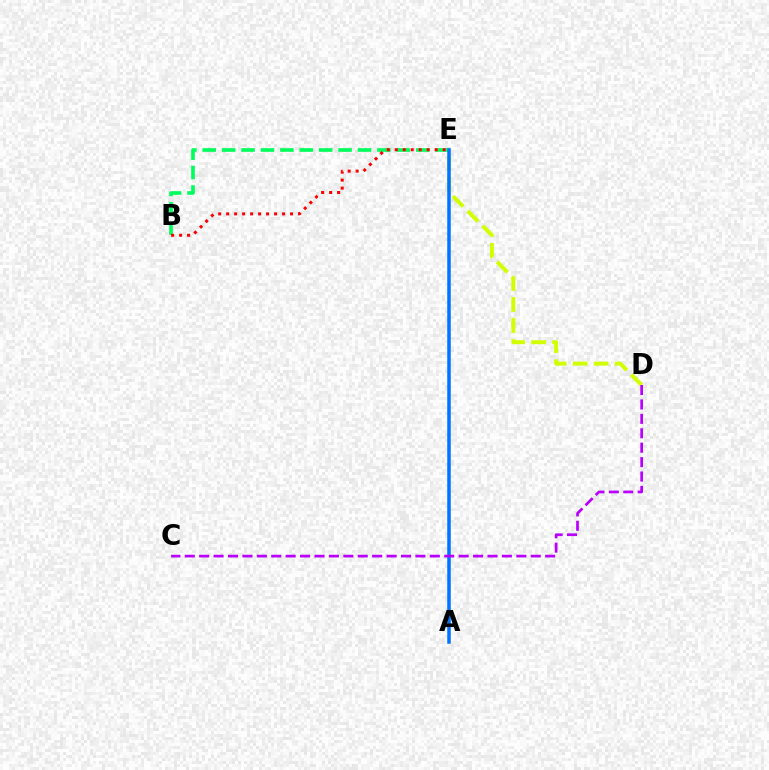{('D', 'E'): [{'color': '#d1ff00', 'line_style': 'dashed', 'thickness': 2.85}], ('B', 'E'): [{'color': '#00ff5c', 'line_style': 'dashed', 'thickness': 2.64}, {'color': '#ff0000', 'line_style': 'dotted', 'thickness': 2.17}], ('A', 'E'): [{'color': '#0074ff', 'line_style': 'solid', 'thickness': 2.53}], ('C', 'D'): [{'color': '#b900ff', 'line_style': 'dashed', 'thickness': 1.96}]}